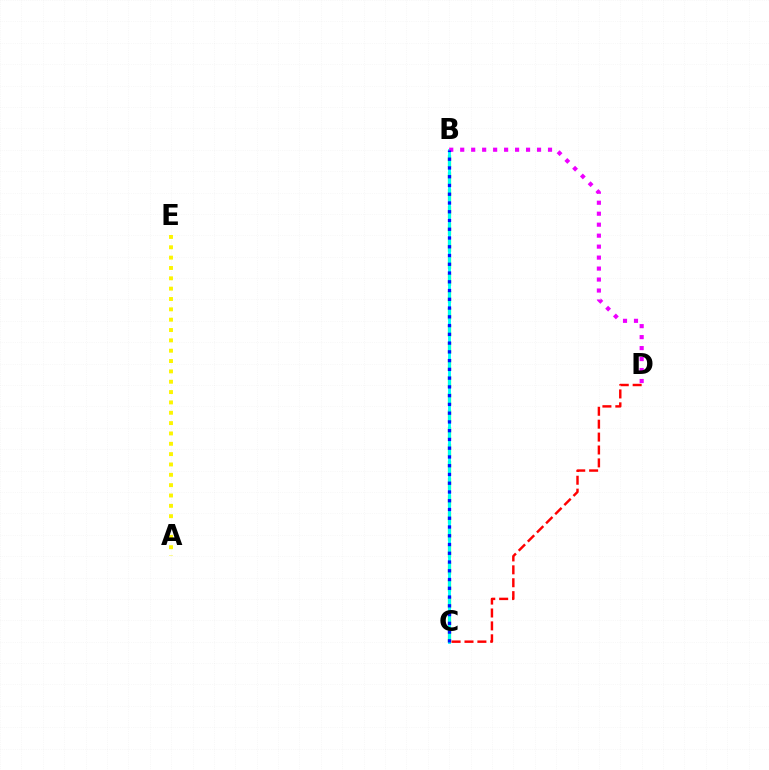{('B', 'C'): [{'color': '#08ff00', 'line_style': 'dashed', 'thickness': 2.31}, {'color': '#00fff6', 'line_style': 'solid', 'thickness': 2.06}, {'color': '#0010ff', 'line_style': 'dotted', 'thickness': 2.38}], ('B', 'D'): [{'color': '#ee00ff', 'line_style': 'dotted', 'thickness': 2.98}], ('A', 'E'): [{'color': '#fcf500', 'line_style': 'dotted', 'thickness': 2.81}], ('C', 'D'): [{'color': '#ff0000', 'line_style': 'dashed', 'thickness': 1.75}]}